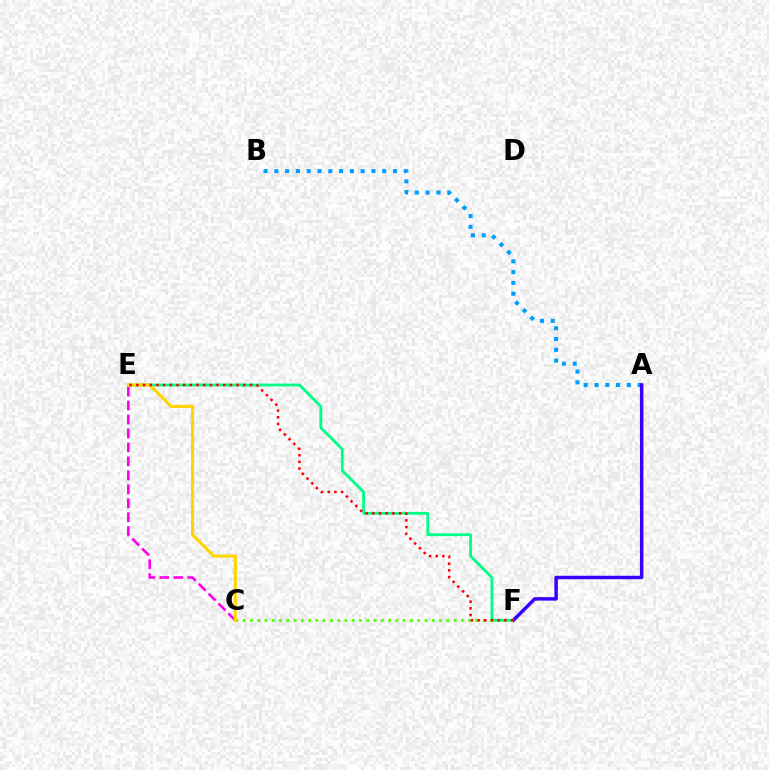{('E', 'F'): [{'color': '#00ff86', 'line_style': 'solid', 'thickness': 2.04}, {'color': '#ff0000', 'line_style': 'dotted', 'thickness': 1.82}], ('A', 'B'): [{'color': '#009eff', 'line_style': 'dotted', 'thickness': 2.93}], ('C', 'E'): [{'color': '#ff00ed', 'line_style': 'dashed', 'thickness': 1.9}, {'color': '#ffd500', 'line_style': 'solid', 'thickness': 2.25}], ('A', 'F'): [{'color': '#3700ff', 'line_style': 'solid', 'thickness': 2.49}], ('C', 'F'): [{'color': '#4fff00', 'line_style': 'dotted', 'thickness': 1.98}]}